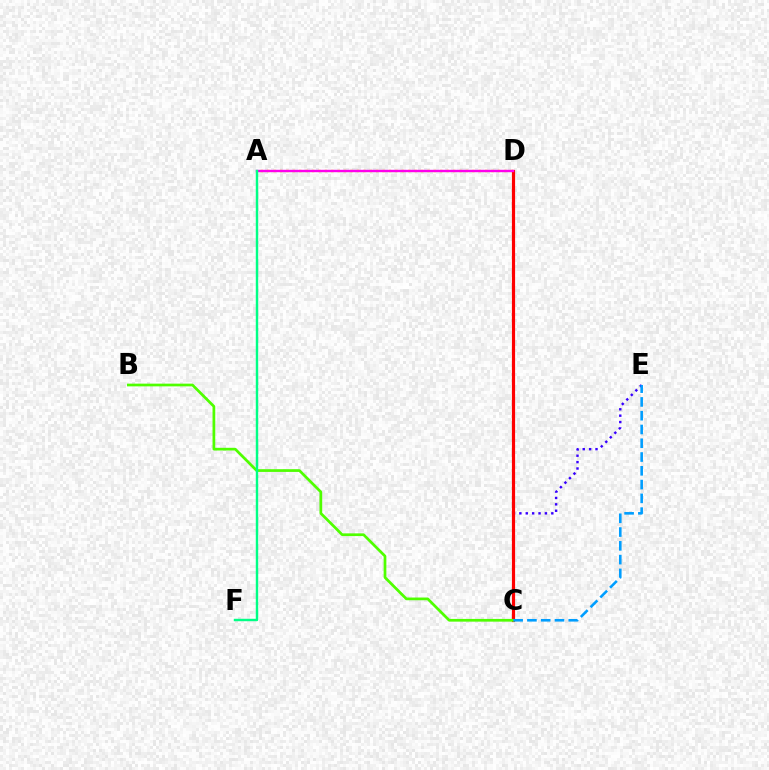{('A', 'D'): [{'color': '#ffd500', 'line_style': 'dotted', 'thickness': 1.74}, {'color': '#ff00ed', 'line_style': 'solid', 'thickness': 1.73}], ('C', 'E'): [{'color': '#3700ff', 'line_style': 'dotted', 'thickness': 1.74}, {'color': '#009eff', 'line_style': 'dashed', 'thickness': 1.87}], ('C', 'D'): [{'color': '#ff0000', 'line_style': 'solid', 'thickness': 2.3}], ('B', 'C'): [{'color': '#4fff00', 'line_style': 'solid', 'thickness': 1.96}], ('A', 'F'): [{'color': '#00ff86', 'line_style': 'solid', 'thickness': 1.76}]}